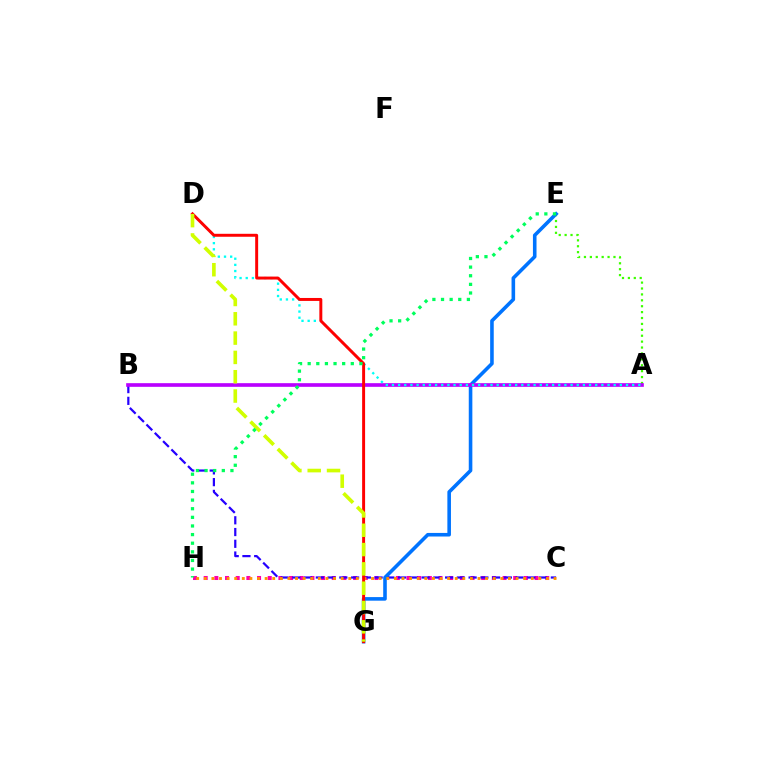{('A', 'E'): [{'color': '#3dff00', 'line_style': 'dotted', 'thickness': 1.6}], ('C', 'H'): [{'color': '#ff00ac', 'line_style': 'dotted', 'thickness': 2.9}, {'color': '#ff9400', 'line_style': 'dotted', 'thickness': 2.07}], ('B', 'C'): [{'color': '#2500ff', 'line_style': 'dashed', 'thickness': 1.6}], ('E', 'G'): [{'color': '#0074ff', 'line_style': 'solid', 'thickness': 2.58}], ('A', 'B'): [{'color': '#b900ff', 'line_style': 'solid', 'thickness': 2.63}], ('A', 'D'): [{'color': '#00fff6', 'line_style': 'dotted', 'thickness': 1.67}], ('D', 'G'): [{'color': '#ff0000', 'line_style': 'solid', 'thickness': 2.13}, {'color': '#d1ff00', 'line_style': 'dashed', 'thickness': 2.62}], ('E', 'H'): [{'color': '#00ff5c', 'line_style': 'dotted', 'thickness': 2.34}]}